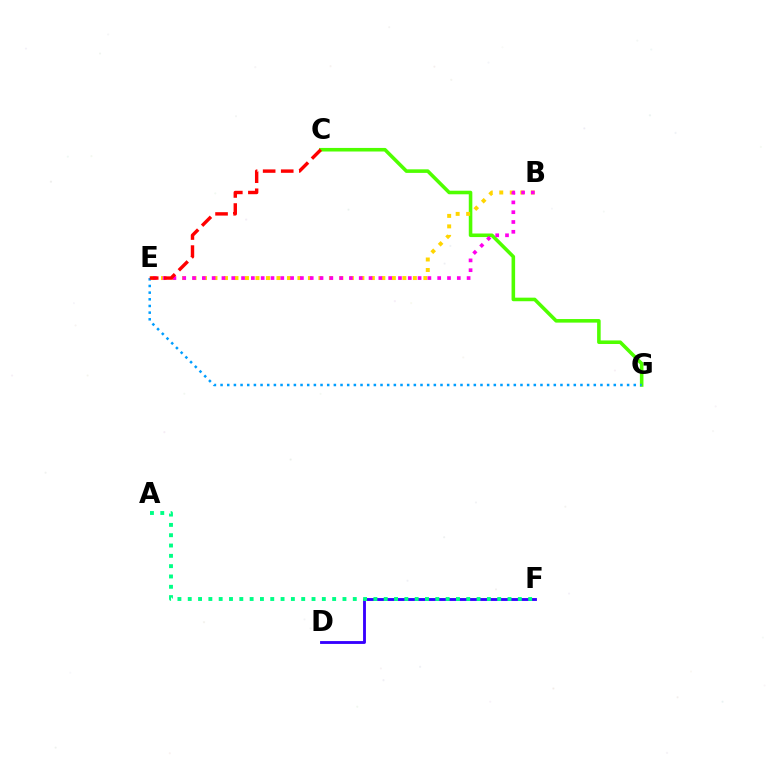{('D', 'F'): [{'color': '#3700ff', 'line_style': 'solid', 'thickness': 2.05}], ('C', 'G'): [{'color': '#4fff00', 'line_style': 'solid', 'thickness': 2.57}], ('B', 'E'): [{'color': '#ffd500', 'line_style': 'dotted', 'thickness': 2.85}, {'color': '#ff00ed', 'line_style': 'dotted', 'thickness': 2.66}], ('E', 'G'): [{'color': '#009eff', 'line_style': 'dotted', 'thickness': 1.81}], ('A', 'F'): [{'color': '#00ff86', 'line_style': 'dotted', 'thickness': 2.8}], ('C', 'E'): [{'color': '#ff0000', 'line_style': 'dashed', 'thickness': 2.46}]}